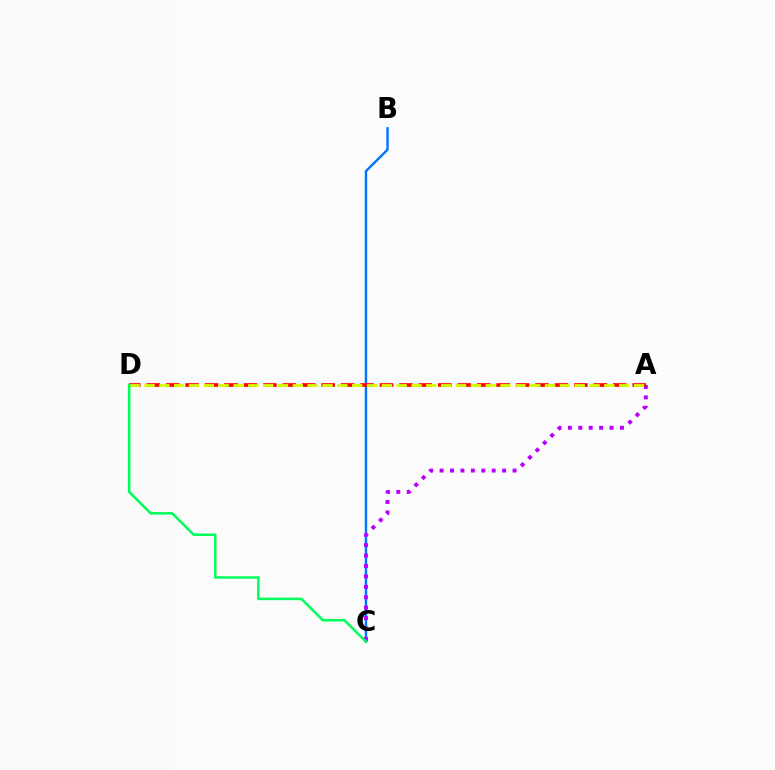{('B', 'C'): [{'color': '#0074ff', 'line_style': 'solid', 'thickness': 1.74}], ('A', 'C'): [{'color': '#b900ff', 'line_style': 'dotted', 'thickness': 2.83}], ('A', 'D'): [{'color': '#ff0000', 'line_style': 'dashed', 'thickness': 2.64}, {'color': '#d1ff00', 'line_style': 'dashed', 'thickness': 2.02}], ('C', 'D'): [{'color': '#00ff5c', 'line_style': 'solid', 'thickness': 1.82}]}